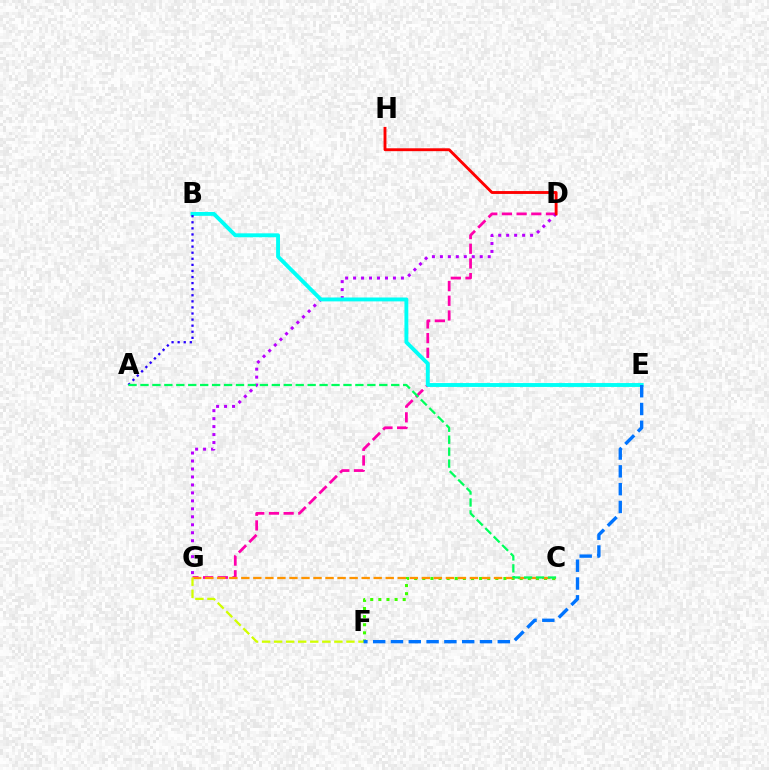{('D', 'G'): [{'color': '#ff00ac', 'line_style': 'dashed', 'thickness': 1.99}, {'color': '#b900ff', 'line_style': 'dotted', 'thickness': 2.17}], ('C', 'F'): [{'color': '#3dff00', 'line_style': 'dotted', 'thickness': 2.21}], ('B', 'E'): [{'color': '#00fff6', 'line_style': 'solid', 'thickness': 2.8}], ('C', 'G'): [{'color': '#ff9400', 'line_style': 'dashed', 'thickness': 1.63}], ('A', 'B'): [{'color': '#2500ff', 'line_style': 'dotted', 'thickness': 1.65}], ('D', 'H'): [{'color': '#ff0000', 'line_style': 'solid', 'thickness': 2.07}], ('F', 'G'): [{'color': '#d1ff00', 'line_style': 'dashed', 'thickness': 1.64}], ('E', 'F'): [{'color': '#0074ff', 'line_style': 'dashed', 'thickness': 2.42}], ('A', 'C'): [{'color': '#00ff5c', 'line_style': 'dashed', 'thickness': 1.62}]}